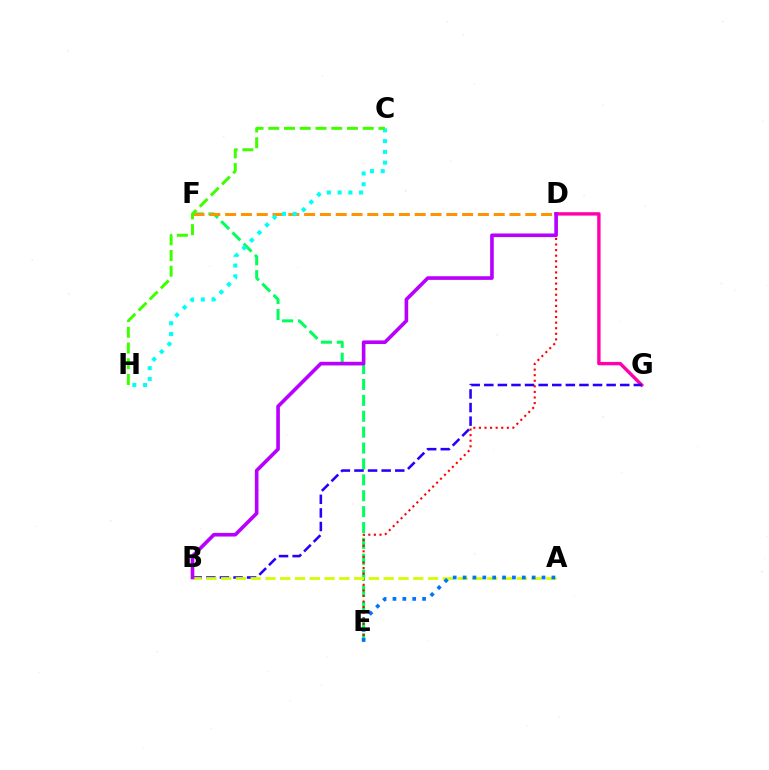{('E', 'F'): [{'color': '#00ff5c', 'line_style': 'dashed', 'thickness': 2.16}], ('D', 'G'): [{'color': '#ff00ac', 'line_style': 'solid', 'thickness': 2.44}], ('B', 'G'): [{'color': '#2500ff', 'line_style': 'dashed', 'thickness': 1.85}], ('D', 'F'): [{'color': '#ff9400', 'line_style': 'dashed', 'thickness': 2.15}], ('C', 'H'): [{'color': '#00fff6', 'line_style': 'dotted', 'thickness': 2.92}, {'color': '#3dff00', 'line_style': 'dashed', 'thickness': 2.14}], ('D', 'E'): [{'color': '#ff0000', 'line_style': 'dotted', 'thickness': 1.52}], ('A', 'B'): [{'color': '#d1ff00', 'line_style': 'dashed', 'thickness': 2.01}], ('B', 'D'): [{'color': '#b900ff', 'line_style': 'solid', 'thickness': 2.61}], ('A', 'E'): [{'color': '#0074ff', 'line_style': 'dotted', 'thickness': 2.68}]}